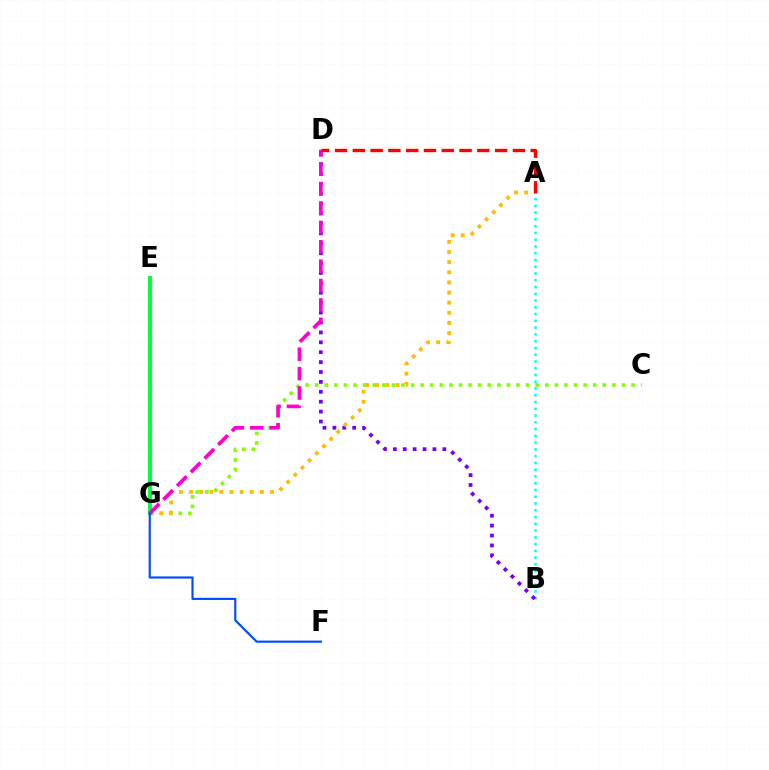{('A', 'B'): [{'color': '#00fff6', 'line_style': 'dotted', 'thickness': 1.84}], ('C', 'G'): [{'color': '#84ff00', 'line_style': 'dotted', 'thickness': 2.6}], ('B', 'D'): [{'color': '#7200ff', 'line_style': 'dotted', 'thickness': 2.69}], ('A', 'G'): [{'color': '#ffbd00', 'line_style': 'dotted', 'thickness': 2.75}], ('E', 'G'): [{'color': '#00ff39', 'line_style': 'solid', 'thickness': 2.82}], ('D', 'G'): [{'color': '#ff00cf', 'line_style': 'dashed', 'thickness': 2.63}], ('F', 'G'): [{'color': '#004bff', 'line_style': 'solid', 'thickness': 1.55}], ('A', 'D'): [{'color': '#ff0000', 'line_style': 'dashed', 'thickness': 2.42}]}